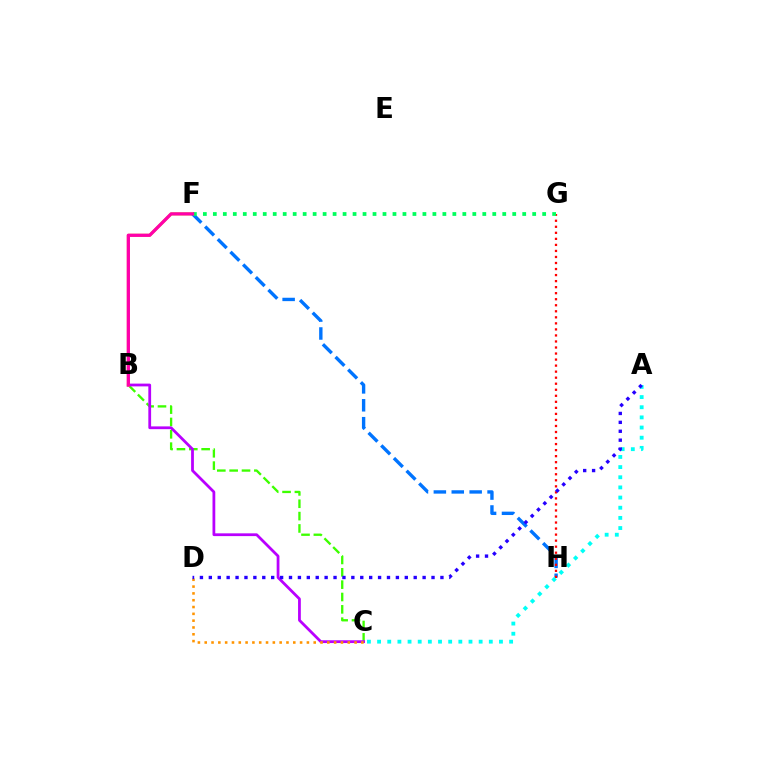{('B', 'C'): [{'color': '#3dff00', 'line_style': 'dashed', 'thickness': 1.68}, {'color': '#b900ff', 'line_style': 'solid', 'thickness': 2.0}], ('B', 'F'): [{'color': '#d1ff00', 'line_style': 'solid', 'thickness': 2.1}, {'color': '#ff00ac', 'line_style': 'solid', 'thickness': 2.36}], ('F', 'H'): [{'color': '#0074ff', 'line_style': 'dashed', 'thickness': 2.43}], ('G', 'H'): [{'color': '#ff0000', 'line_style': 'dotted', 'thickness': 1.64}], ('A', 'C'): [{'color': '#00fff6', 'line_style': 'dotted', 'thickness': 2.76}], ('F', 'G'): [{'color': '#00ff5c', 'line_style': 'dotted', 'thickness': 2.71}], ('C', 'D'): [{'color': '#ff9400', 'line_style': 'dotted', 'thickness': 1.85}], ('A', 'D'): [{'color': '#2500ff', 'line_style': 'dotted', 'thickness': 2.42}]}